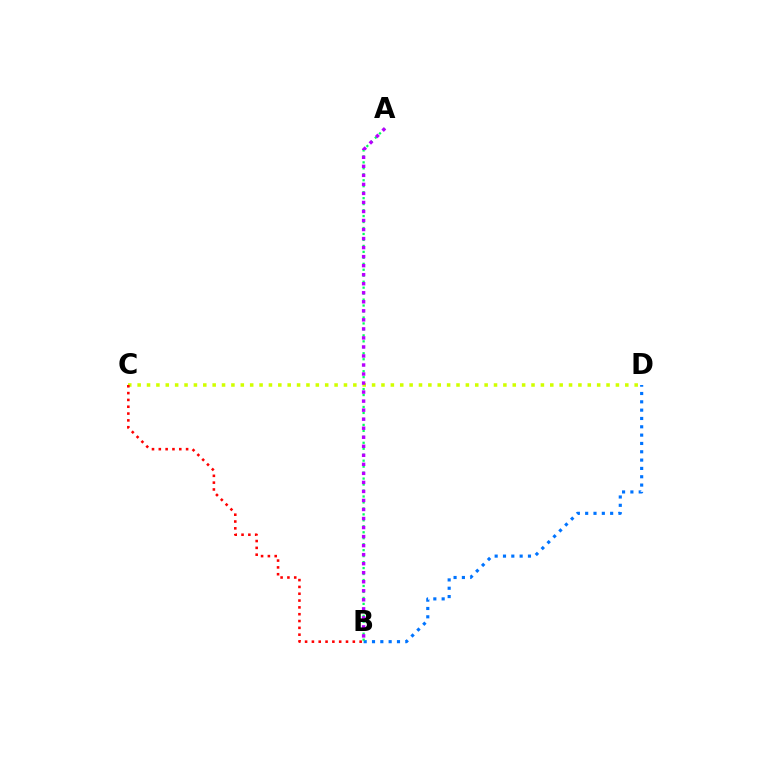{('B', 'D'): [{'color': '#0074ff', 'line_style': 'dotted', 'thickness': 2.26}], ('C', 'D'): [{'color': '#d1ff00', 'line_style': 'dotted', 'thickness': 2.55}], ('A', 'B'): [{'color': '#00ff5c', 'line_style': 'dotted', 'thickness': 1.62}, {'color': '#b900ff', 'line_style': 'dotted', 'thickness': 2.45}], ('B', 'C'): [{'color': '#ff0000', 'line_style': 'dotted', 'thickness': 1.85}]}